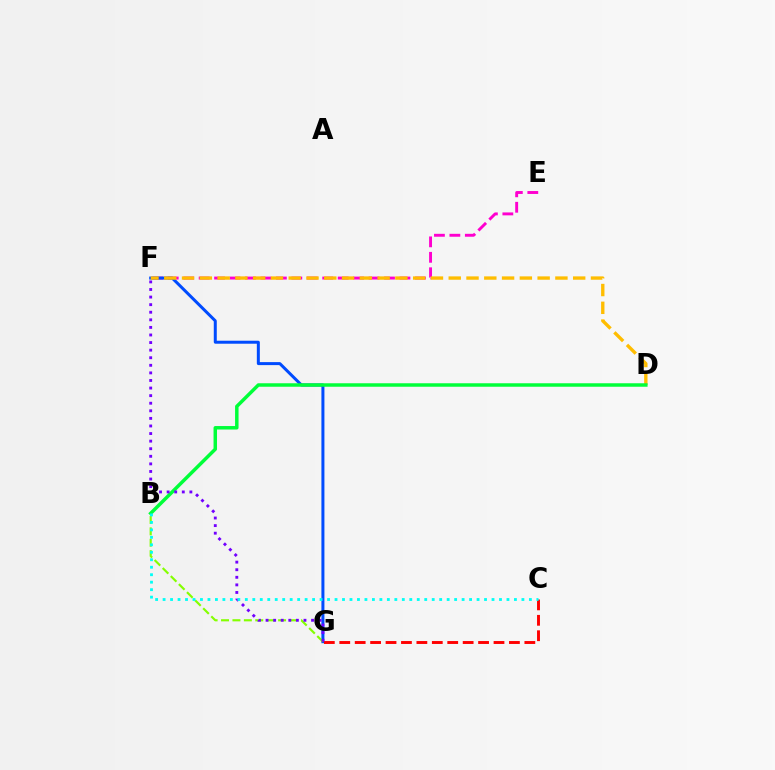{('E', 'F'): [{'color': '#ff00cf', 'line_style': 'dashed', 'thickness': 2.1}], ('F', 'G'): [{'color': '#004bff', 'line_style': 'solid', 'thickness': 2.16}, {'color': '#7200ff', 'line_style': 'dotted', 'thickness': 2.06}], ('B', 'G'): [{'color': '#84ff00', 'line_style': 'dashed', 'thickness': 1.55}], ('D', 'F'): [{'color': '#ffbd00', 'line_style': 'dashed', 'thickness': 2.42}], ('B', 'D'): [{'color': '#00ff39', 'line_style': 'solid', 'thickness': 2.5}], ('C', 'G'): [{'color': '#ff0000', 'line_style': 'dashed', 'thickness': 2.1}], ('B', 'C'): [{'color': '#00fff6', 'line_style': 'dotted', 'thickness': 2.03}]}